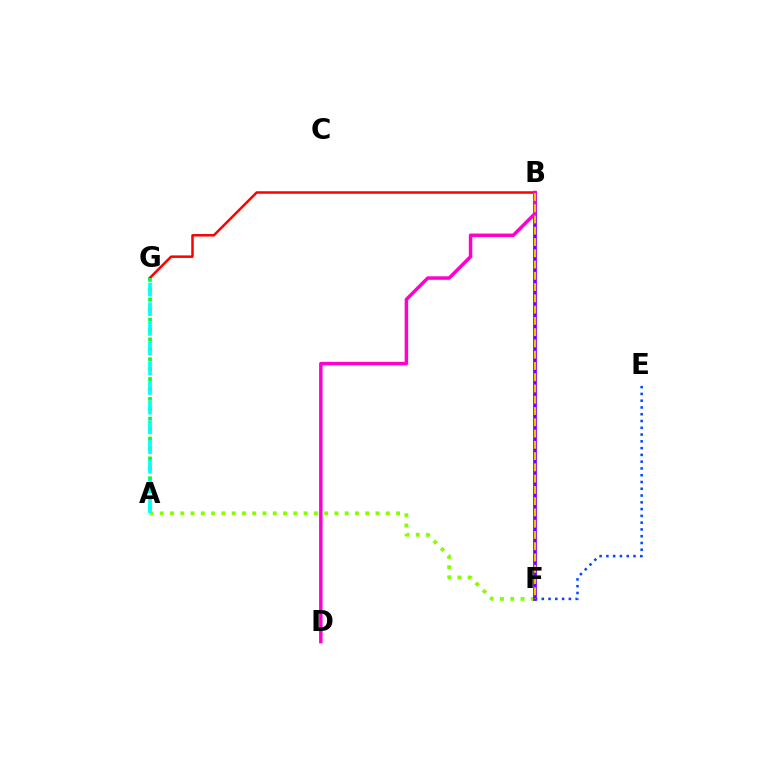{('A', 'F'): [{'color': '#84ff00', 'line_style': 'dotted', 'thickness': 2.79}], ('B', 'G'): [{'color': '#ff0000', 'line_style': 'solid', 'thickness': 1.81}], ('B', 'F'): [{'color': '#7200ff', 'line_style': 'solid', 'thickness': 2.69}, {'color': '#ffbd00', 'line_style': 'dashed', 'thickness': 1.53}], ('B', 'D'): [{'color': '#ff00cf', 'line_style': 'solid', 'thickness': 2.51}], ('E', 'F'): [{'color': '#004bff', 'line_style': 'dotted', 'thickness': 1.84}], ('A', 'G'): [{'color': '#00ff39', 'line_style': 'dotted', 'thickness': 2.69}, {'color': '#00fff6', 'line_style': 'dashed', 'thickness': 2.68}]}